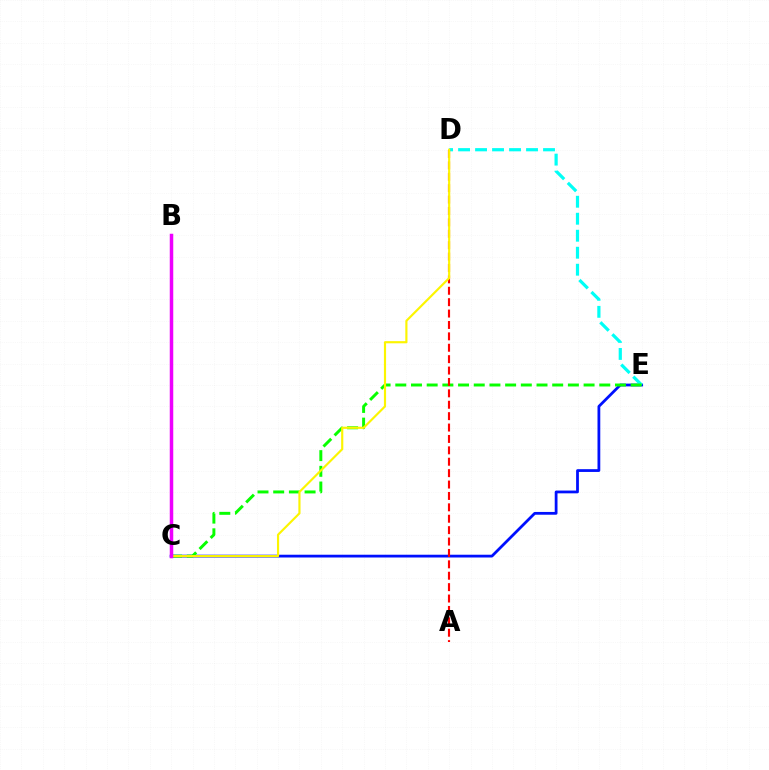{('C', 'E'): [{'color': '#0010ff', 'line_style': 'solid', 'thickness': 2.0}, {'color': '#08ff00', 'line_style': 'dashed', 'thickness': 2.13}], ('D', 'E'): [{'color': '#00fff6', 'line_style': 'dashed', 'thickness': 2.31}], ('A', 'D'): [{'color': '#ff0000', 'line_style': 'dashed', 'thickness': 1.55}], ('C', 'D'): [{'color': '#fcf500', 'line_style': 'solid', 'thickness': 1.56}], ('B', 'C'): [{'color': '#ee00ff', 'line_style': 'solid', 'thickness': 2.52}]}